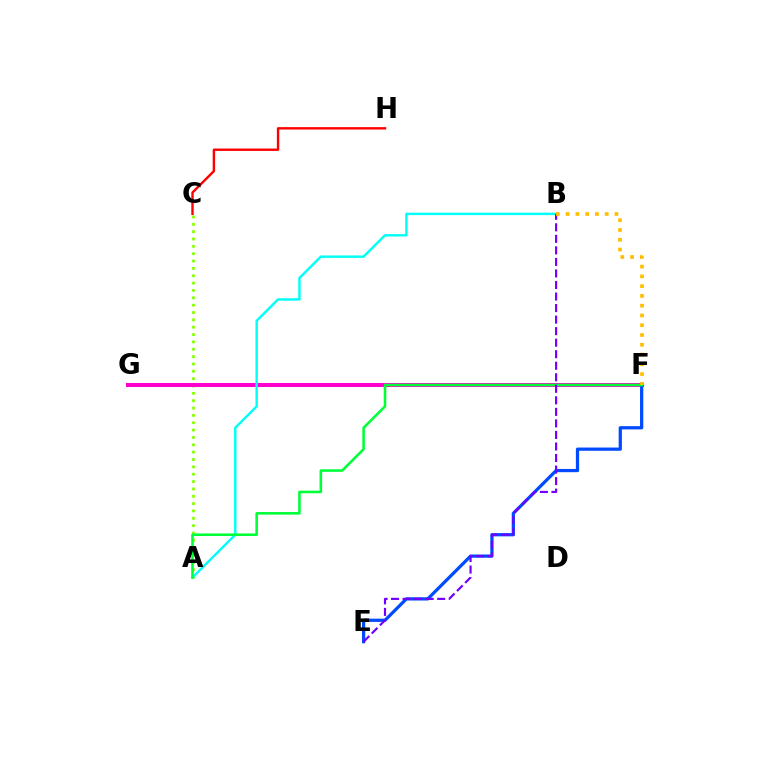{('A', 'C'): [{'color': '#84ff00', 'line_style': 'dotted', 'thickness': 2.0}], ('F', 'G'): [{'color': '#ff00cf', 'line_style': 'solid', 'thickness': 2.91}], ('E', 'F'): [{'color': '#004bff', 'line_style': 'solid', 'thickness': 2.34}], ('A', 'B'): [{'color': '#00fff6', 'line_style': 'solid', 'thickness': 1.75}], ('A', 'F'): [{'color': '#00ff39', 'line_style': 'solid', 'thickness': 1.86}], ('C', 'H'): [{'color': '#ff0000', 'line_style': 'solid', 'thickness': 1.73}], ('B', 'E'): [{'color': '#7200ff', 'line_style': 'dashed', 'thickness': 1.57}], ('B', 'F'): [{'color': '#ffbd00', 'line_style': 'dotted', 'thickness': 2.65}]}